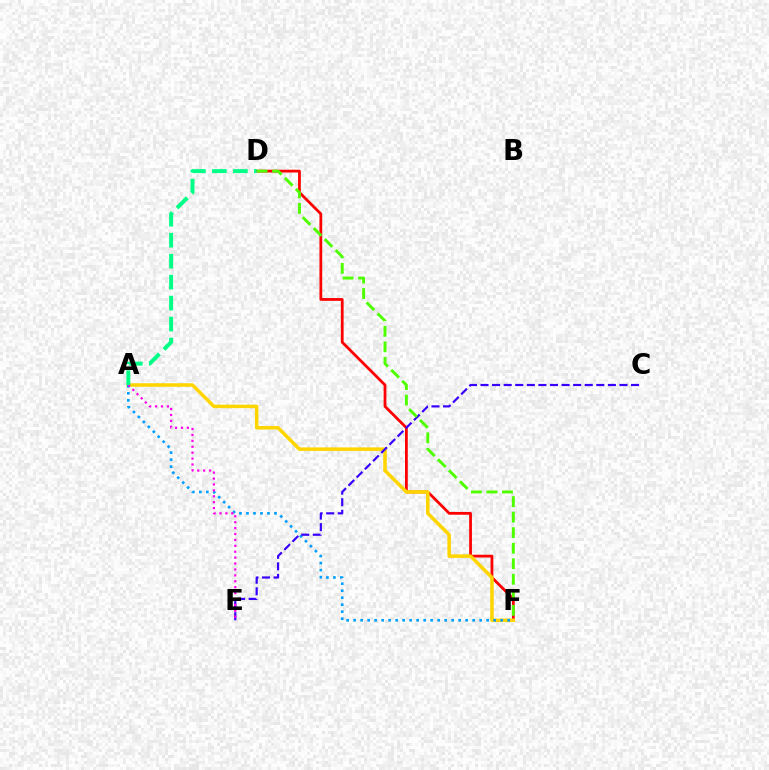{('D', 'F'): [{'color': '#ff0000', 'line_style': 'solid', 'thickness': 2.0}, {'color': '#4fff00', 'line_style': 'dashed', 'thickness': 2.11}], ('A', 'F'): [{'color': '#ffd500', 'line_style': 'solid', 'thickness': 2.53}, {'color': '#009eff', 'line_style': 'dotted', 'thickness': 1.9}], ('C', 'E'): [{'color': '#3700ff', 'line_style': 'dashed', 'thickness': 1.57}], ('A', 'E'): [{'color': '#ff00ed', 'line_style': 'dotted', 'thickness': 1.61}], ('A', 'D'): [{'color': '#00ff86', 'line_style': 'dashed', 'thickness': 2.85}]}